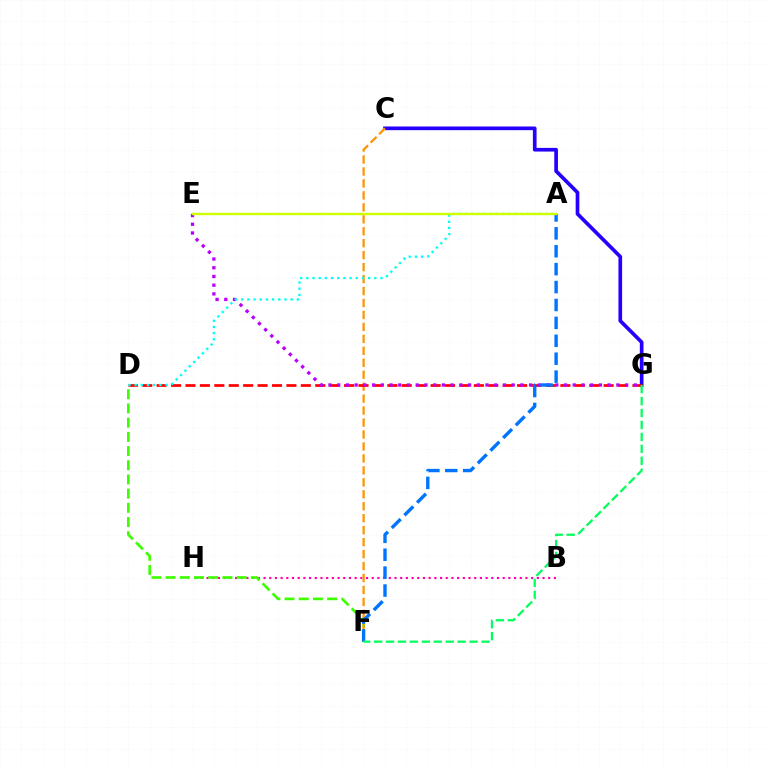{('B', 'H'): [{'color': '#ff00ac', 'line_style': 'dotted', 'thickness': 1.55}], ('C', 'G'): [{'color': '#2500ff', 'line_style': 'solid', 'thickness': 2.65}], ('D', 'F'): [{'color': '#3dff00', 'line_style': 'dashed', 'thickness': 1.93}], ('C', 'F'): [{'color': '#ff9400', 'line_style': 'dashed', 'thickness': 1.62}], ('D', 'G'): [{'color': '#ff0000', 'line_style': 'dashed', 'thickness': 1.96}], ('E', 'G'): [{'color': '#b900ff', 'line_style': 'dotted', 'thickness': 2.37}], ('A', 'D'): [{'color': '#00fff6', 'line_style': 'dotted', 'thickness': 1.68}], ('A', 'F'): [{'color': '#0074ff', 'line_style': 'dashed', 'thickness': 2.43}], ('F', 'G'): [{'color': '#00ff5c', 'line_style': 'dashed', 'thickness': 1.62}], ('A', 'E'): [{'color': '#d1ff00', 'line_style': 'solid', 'thickness': 1.73}]}